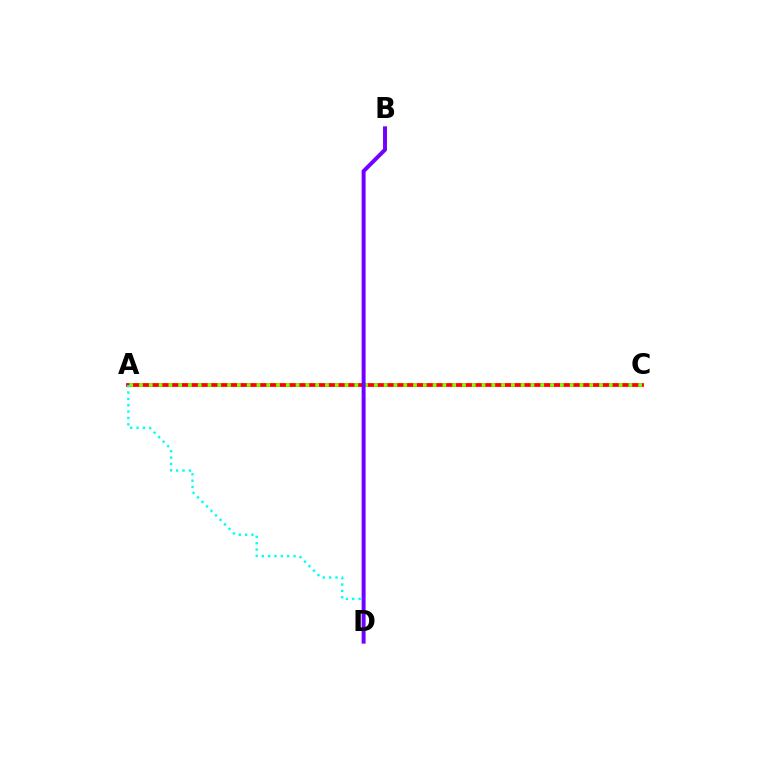{('A', 'C'): [{'color': '#ff0000', 'line_style': 'solid', 'thickness': 2.72}, {'color': '#84ff00', 'line_style': 'dotted', 'thickness': 2.66}], ('A', 'D'): [{'color': '#00fff6', 'line_style': 'dotted', 'thickness': 1.73}], ('B', 'D'): [{'color': '#7200ff', 'line_style': 'solid', 'thickness': 2.85}]}